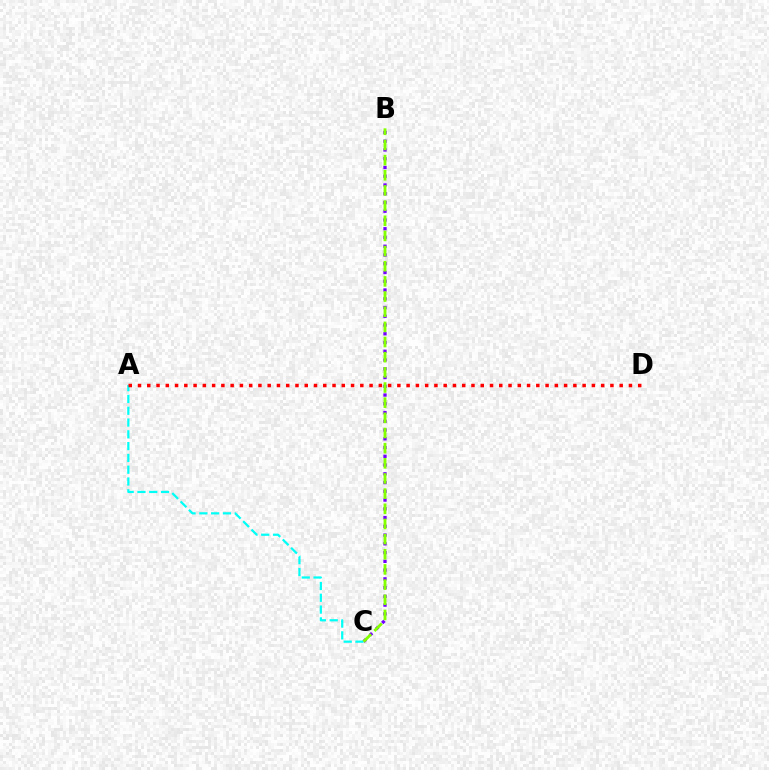{('B', 'C'): [{'color': '#7200ff', 'line_style': 'dotted', 'thickness': 2.38}, {'color': '#84ff00', 'line_style': 'dashed', 'thickness': 2.06}], ('A', 'C'): [{'color': '#00fff6', 'line_style': 'dashed', 'thickness': 1.6}], ('A', 'D'): [{'color': '#ff0000', 'line_style': 'dotted', 'thickness': 2.52}]}